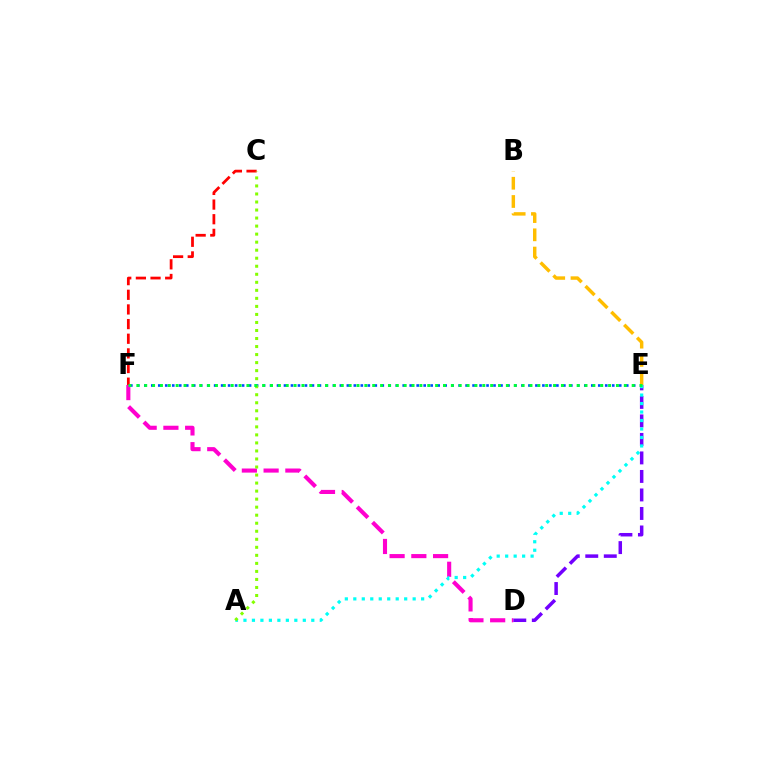{('C', 'F'): [{'color': '#ff0000', 'line_style': 'dashed', 'thickness': 1.99}], ('D', 'F'): [{'color': '#ff00cf', 'line_style': 'dashed', 'thickness': 2.95}], ('E', 'F'): [{'color': '#004bff', 'line_style': 'dotted', 'thickness': 1.9}, {'color': '#00ff39', 'line_style': 'dotted', 'thickness': 2.14}], ('D', 'E'): [{'color': '#7200ff', 'line_style': 'dashed', 'thickness': 2.51}], ('B', 'E'): [{'color': '#ffbd00', 'line_style': 'dashed', 'thickness': 2.48}], ('A', 'E'): [{'color': '#00fff6', 'line_style': 'dotted', 'thickness': 2.3}], ('A', 'C'): [{'color': '#84ff00', 'line_style': 'dotted', 'thickness': 2.18}]}